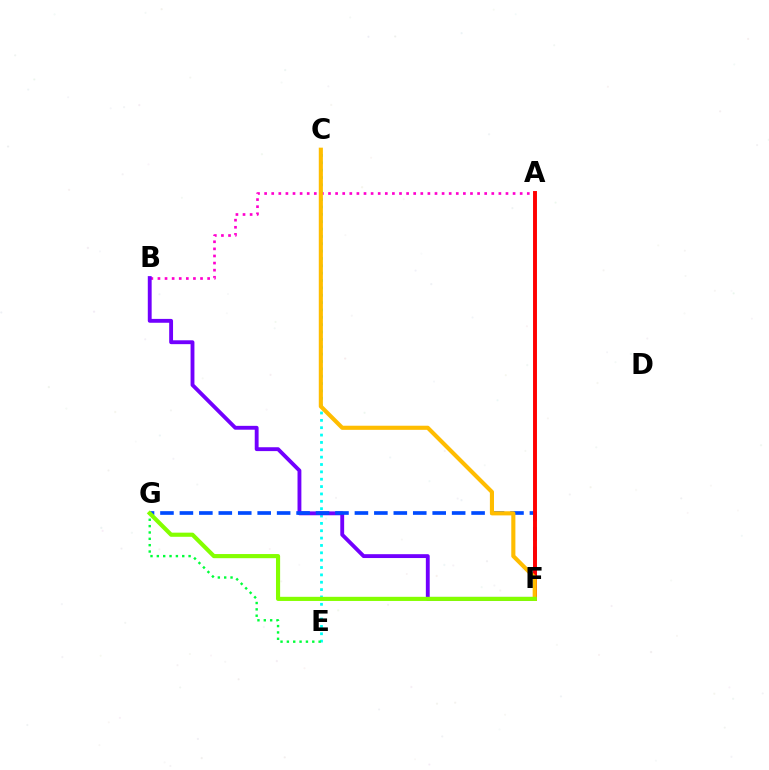{('C', 'E'): [{'color': '#00fff6', 'line_style': 'dotted', 'thickness': 2.0}], ('A', 'B'): [{'color': '#ff00cf', 'line_style': 'dotted', 'thickness': 1.93}], ('B', 'F'): [{'color': '#7200ff', 'line_style': 'solid', 'thickness': 2.78}], ('F', 'G'): [{'color': '#004bff', 'line_style': 'dashed', 'thickness': 2.64}, {'color': '#84ff00', 'line_style': 'solid', 'thickness': 2.98}], ('A', 'F'): [{'color': '#ff0000', 'line_style': 'solid', 'thickness': 2.82}], ('C', 'F'): [{'color': '#ffbd00', 'line_style': 'solid', 'thickness': 2.96}], ('E', 'G'): [{'color': '#00ff39', 'line_style': 'dotted', 'thickness': 1.73}]}